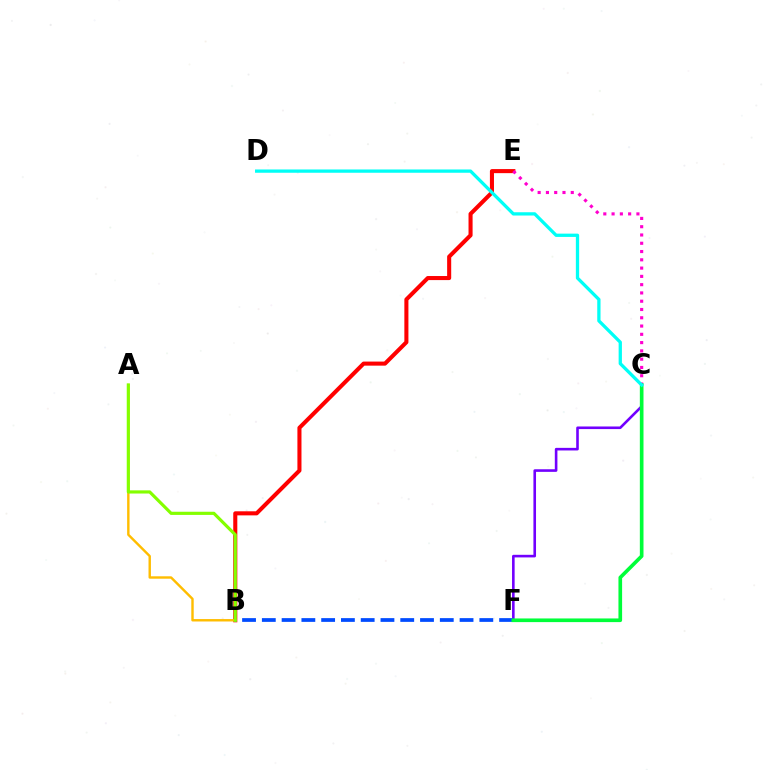{('B', 'E'): [{'color': '#ff0000', 'line_style': 'solid', 'thickness': 2.93}], ('C', 'E'): [{'color': '#ff00cf', 'line_style': 'dotted', 'thickness': 2.25}], ('A', 'B'): [{'color': '#ffbd00', 'line_style': 'solid', 'thickness': 1.74}, {'color': '#84ff00', 'line_style': 'solid', 'thickness': 2.28}], ('C', 'F'): [{'color': '#7200ff', 'line_style': 'solid', 'thickness': 1.88}, {'color': '#00ff39', 'line_style': 'solid', 'thickness': 2.64}], ('B', 'F'): [{'color': '#004bff', 'line_style': 'dashed', 'thickness': 2.69}], ('C', 'D'): [{'color': '#00fff6', 'line_style': 'solid', 'thickness': 2.37}]}